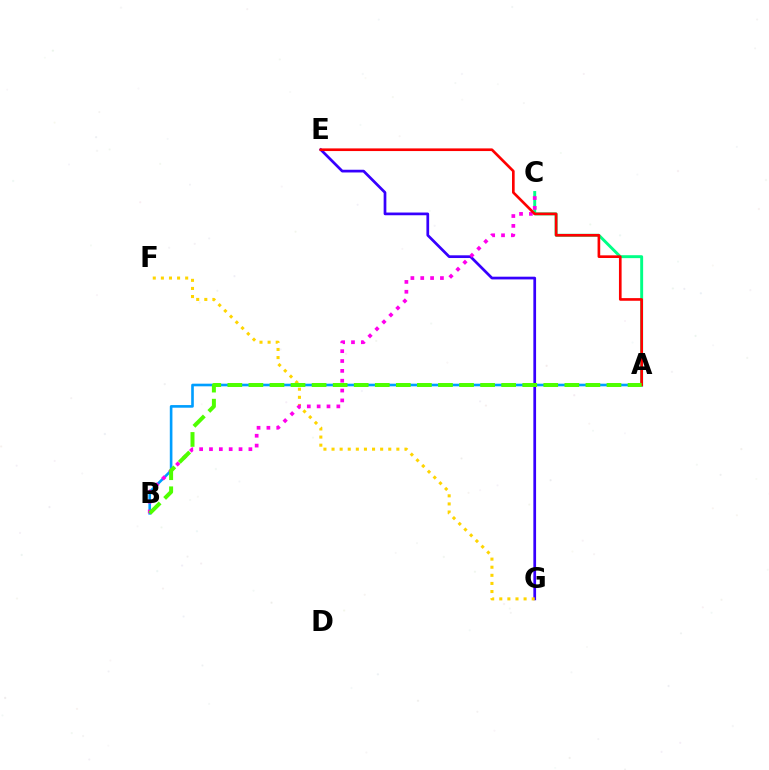{('A', 'C'): [{'color': '#00ff86', 'line_style': 'solid', 'thickness': 2.1}], ('E', 'G'): [{'color': '#3700ff', 'line_style': 'solid', 'thickness': 1.96}], ('A', 'B'): [{'color': '#009eff', 'line_style': 'solid', 'thickness': 1.9}, {'color': '#4fff00', 'line_style': 'dashed', 'thickness': 2.86}], ('F', 'G'): [{'color': '#ffd500', 'line_style': 'dotted', 'thickness': 2.2}], ('B', 'C'): [{'color': '#ff00ed', 'line_style': 'dotted', 'thickness': 2.68}], ('A', 'E'): [{'color': '#ff0000', 'line_style': 'solid', 'thickness': 1.91}]}